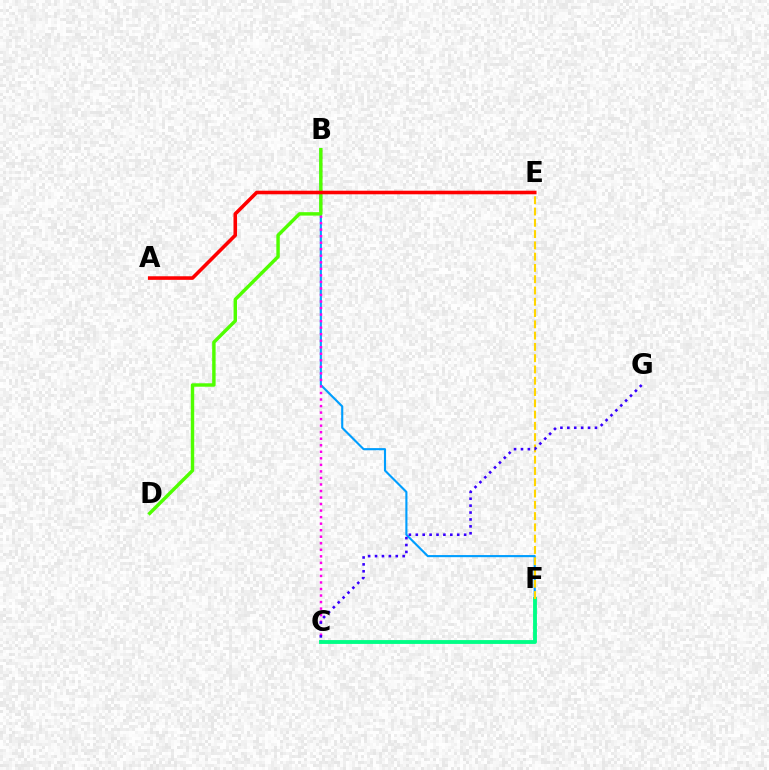{('B', 'F'): [{'color': '#009eff', 'line_style': 'solid', 'thickness': 1.53}], ('B', 'C'): [{'color': '#ff00ed', 'line_style': 'dotted', 'thickness': 1.78}], ('B', 'D'): [{'color': '#4fff00', 'line_style': 'solid', 'thickness': 2.47}], ('A', 'E'): [{'color': '#ff0000', 'line_style': 'solid', 'thickness': 2.58}], ('C', 'F'): [{'color': '#00ff86', 'line_style': 'solid', 'thickness': 2.77}], ('E', 'F'): [{'color': '#ffd500', 'line_style': 'dashed', 'thickness': 1.53}], ('C', 'G'): [{'color': '#3700ff', 'line_style': 'dotted', 'thickness': 1.88}]}